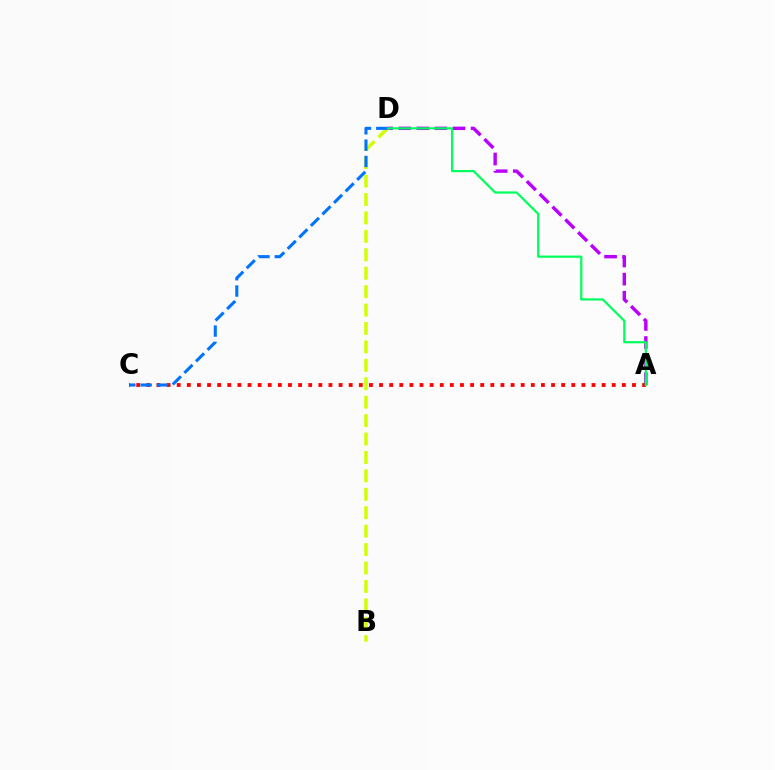{('A', 'D'): [{'color': '#b900ff', 'line_style': 'dashed', 'thickness': 2.46}, {'color': '#00ff5c', 'line_style': 'solid', 'thickness': 1.59}], ('A', 'C'): [{'color': '#ff0000', 'line_style': 'dotted', 'thickness': 2.75}], ('B', 'D'): [{'color': '#d1ff00', 'line_style': 'dashed', 'thickness': 2.5}], ('C', 'D'): [{'color': '#0074ff', 'line_style': 'dashed', 'thickness': 2.22}]}